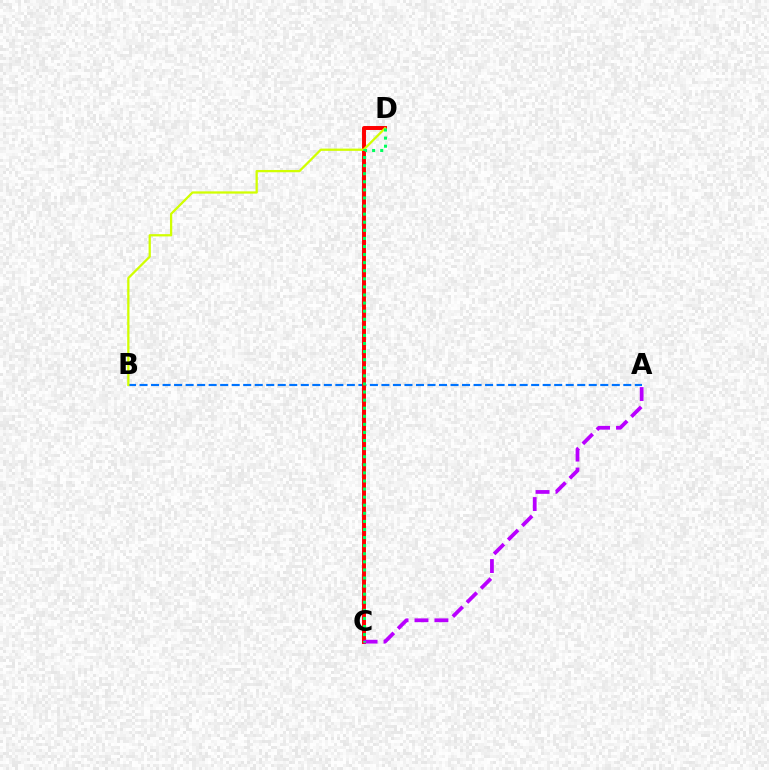{('A', 'B'): [{'color': '#0074ff', 'line_style': 'dashed', 'thickness': 1.56}], ('C', 'D'): [{'color': '#ff0000', 'line_style': 'solid', 'thickness': 2.85}, {'color': '#00ff5c', 'line_style': 'dotted', 'thickness': 2.2}], ('A', 'C'): [{'color': '#b900ff', 'line_style': 'dashed', 'thickness': 2.71}], ('B', 'D'): [{'color': '#d1ff00', 'line_style': 'solid', 'thickness': 1.63}]}